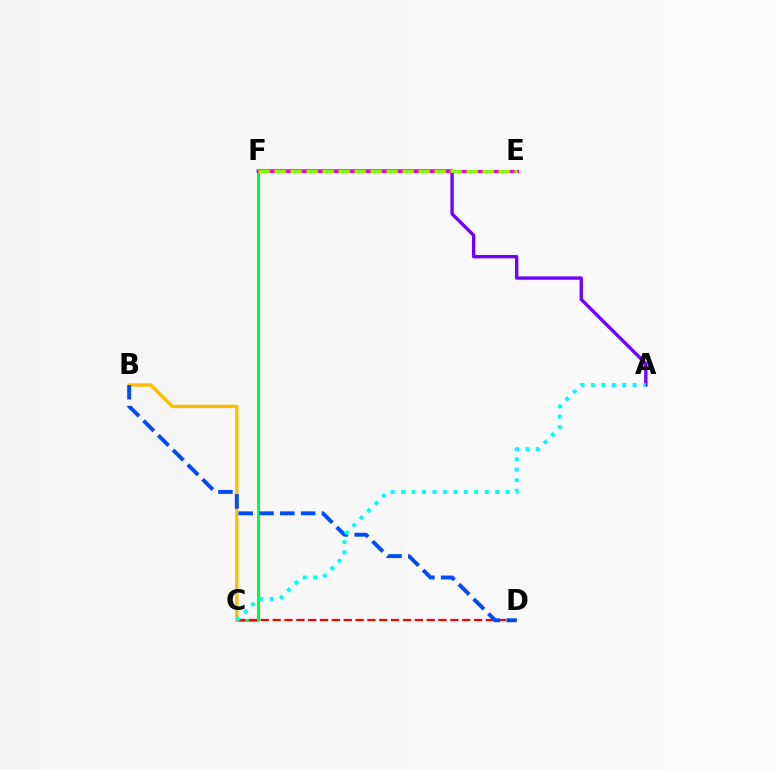{('C', 'F'): [{'color': '#00ff39', 'line_style': 'solid', 'thickness': 2.17}], ('B', 'C'): [{'color': '#ffbd00', 'line_style': 'solid', 'thickness': 2.42}], ('A', 'F'): [{'color': '#7200ff', 'line_style': 'solid', 'thickness': 2.42}], ('E', 'F'): [{'color': '#ff00cf', 'line_style': 'solid', 'thickness': 2.26}, {'color': '#84ff00', 'line_style': 'dashed', 'thickness': 2.17}], ('C', 'D'): [{'color': '#ff0000', 'line_style': 'dashed', 'thickness': 1.61}], ('B', 'D'): [{'color': '#004bff', 'line_style': 'dashed', 'thickness': 2.83}], ('A', 'C'): [{'color': '#00fff6', 'line_style': 'dotted', 'thickness': 2.84}]}